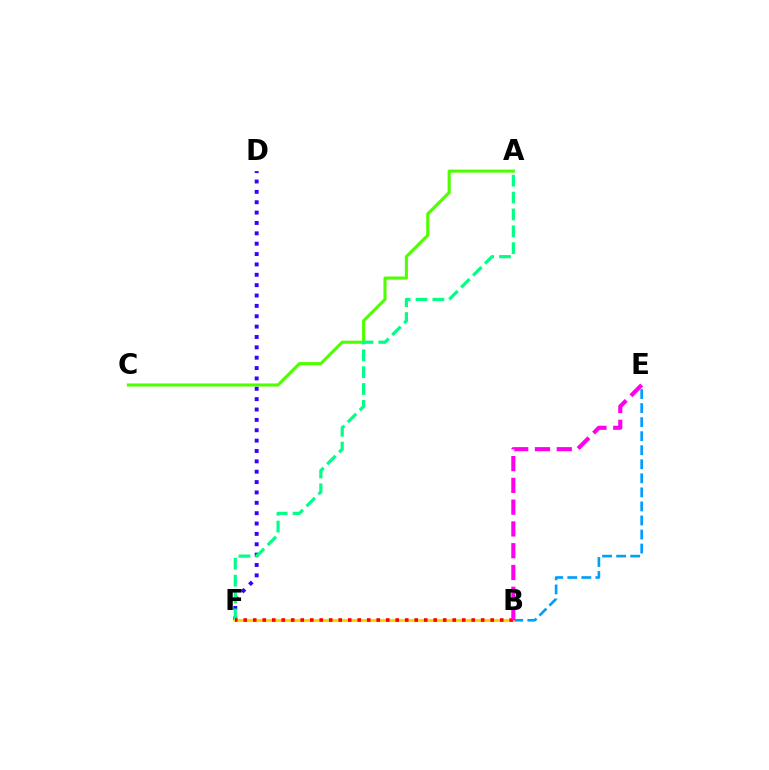{('A', 'C'): [{'color': '#4fff00', 'line_style': 'solid', 'thickness': 2.22}], ('D', 'F'): [{'color': '#3700ff', 'line_style': 'dotted', 'thickness': 2.82}], ('A', 'F'): [{'color': '#00ff86', 'line_style': 'dashed', 'thickness': 2.29}], ('B', 'E'): [{'color': '#009eff', 'line_style': 'dashed', 'thickness': 1.91}, {'color': '#ff00ed', 'line_style': 'dashed', 'thickness': 2.96}], ('B', 'F'): [{'color': '#ffd500', 'line_style': 'solid', 'thickness': 2.22}, {'color': '#ff0000', 'line_style': 'dotted', 'thickness': 2.58}]}